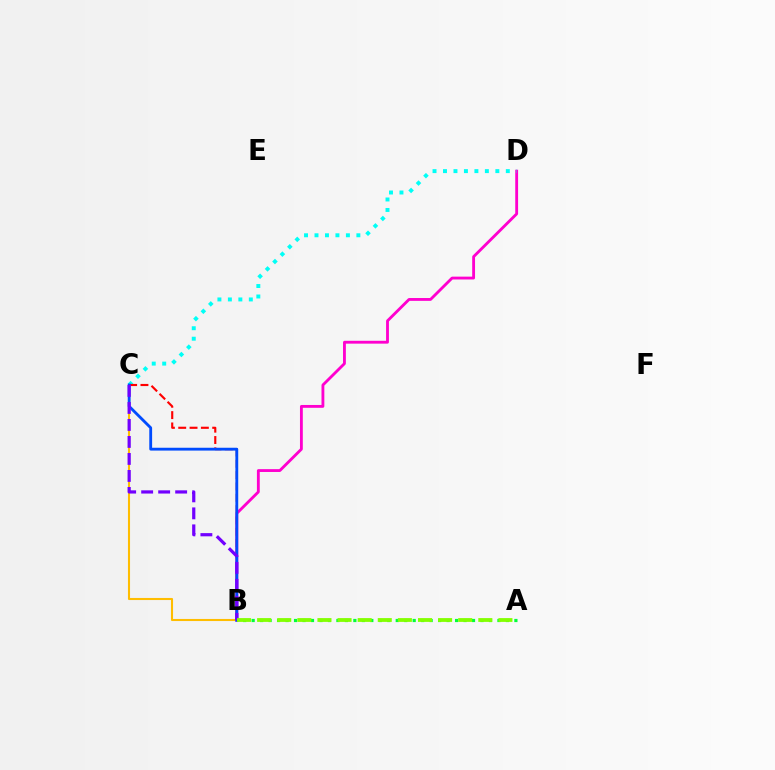{('B', 'D'): [{'color': '#ff00cf', 'line_style': 'solid', 'thickness': 2.05}], ('A', 'B'): [{'color': '#00ff39', 'line_style': 'dotted', 'thickness': 2.3}, {'color': '#84ff00', 'line_style': 'dashed', 'thickness': 2.73}], ('B', 'C'): [{'color': '#ffbd00', 'line_style': 'solid', 'thickness': 1.5}, {'color': '#ff0000', 'line_style': 'dashed', 'thickness': 1.54}, {'color': '#004bff', 'line_style': 'solid', 'thickness': 2.04}, {'color': '#7200ff', 'line_style': 'dashed', 'thickness': 2.31}], ('C', 'D'): [{'color': '#00fff6', 'line_style': 'dotted', 'thickness': 2.84}]}